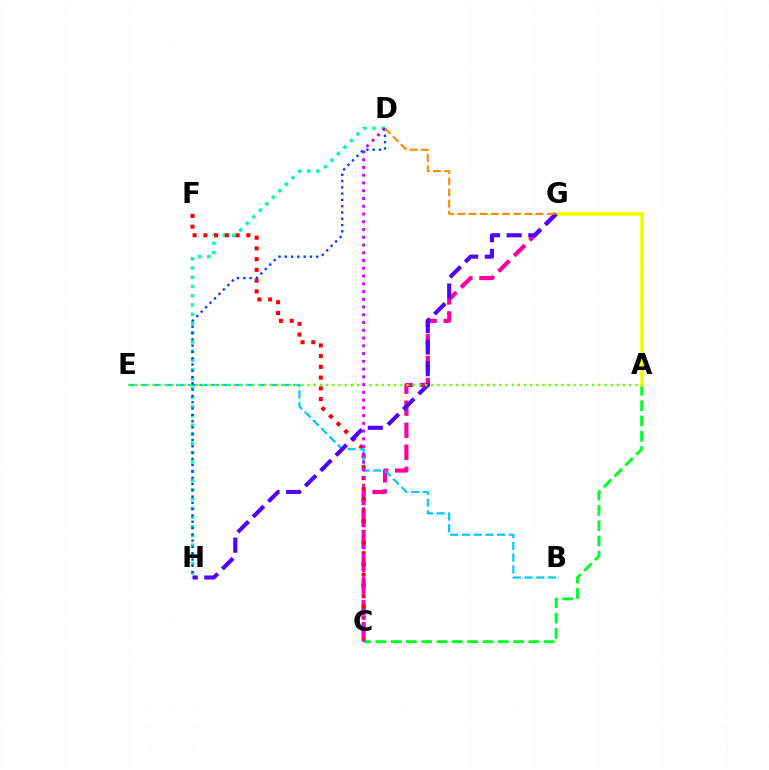{('A', 'C'): [{'color': '#00ff27', 'line_style': 'dashed', 'thickness': 2.08}], ('D', 'H'): [{'color': '#00ffaf', 'line_style': 'dotted', 'thickness': 2.51}, {'color': '#003fff', 'line_style': 'dotted', 'thickness': 1.71}], ('C', 'G'): [{'color': '#ff00a0', 'line_style': 'dashed', 'thickness': 2.99}], ('A', 'G'): [{'color': '#eeff00', 'line_style': 'solid', 'thickness': 2.56}], ('C', 'F'): [{'color': '#ff0000', 'line_style': 'dotted', 'thickness': 2.92}], ('B', 'E'): [{'color': '#00c7ff', 'line_style': 'dashed', 'thickness': 1.59}], ('G', 'H'): [{'color': '#4f00ff', 'line_style': 'dashed', 'thickness': 2.94}], ('A', 'E'): [{'color': '#66ff00', 'line_style': 'dotted', 'thickness': 1.68}], ('C', 'D'): [{'color': '#d600ff', 'line_style': 'dotted', 'thickness': 2.11}], ('D', 'G'): [{'color': '#ff8800', 'line_style': 'dashed', 'thickness': 1.52}]}